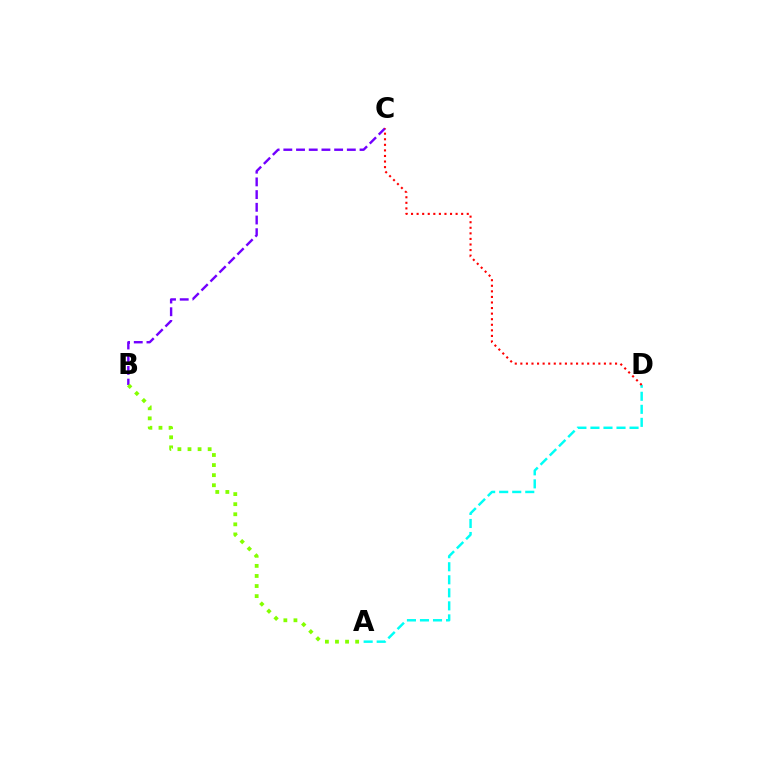{('B', 'C'): [{'color': '#7200ff', 'line_style': 'dashed', 'thickness': 1.73}], ('A', 'B'): [{'color': '#84ff00', 'line_style': 'dotted', 'thickness': 2.74}], ('A', 'D'): [{'color': '#00fff6', 'line_style': 'dashed', 'thickness': 1.77}], ('C', 'D'): [{'color': '#ff0000', 'line_style': 'dotted', 'thickness': 1.51}]}